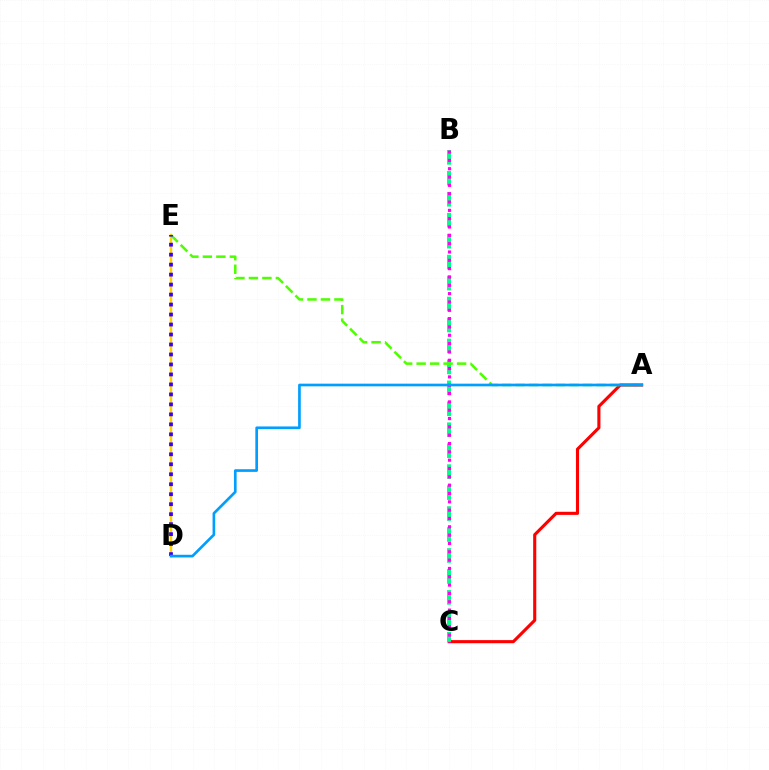{('D', 'E'): [{'color': '#ffd500', 'line_style': 'solid', 'thickness': 1.77}, {'color': '#3700ff', 'line_style': 'dotted', 'thickness': 2.71}], ('A', 'C'): [{'color': '#ff0000', 'line_style': 'solid', 'thickness': 2.24}], ('B', 'C'): [{'color': '#00ff86', 'line_style': 'dashed', 'thickness': 2.85}, {'color': '#ff00ed', 'line_style': 'dotted', 'thickness': 2.26}], ('A', 'E'): [{'color': '#4fff00', 'line_style': 'dashed', 'thickness': 1.83}], ('A', 'D'): [{'color': '#009eff', 'line_style': 'solid', 'thickness': 1.92}]}